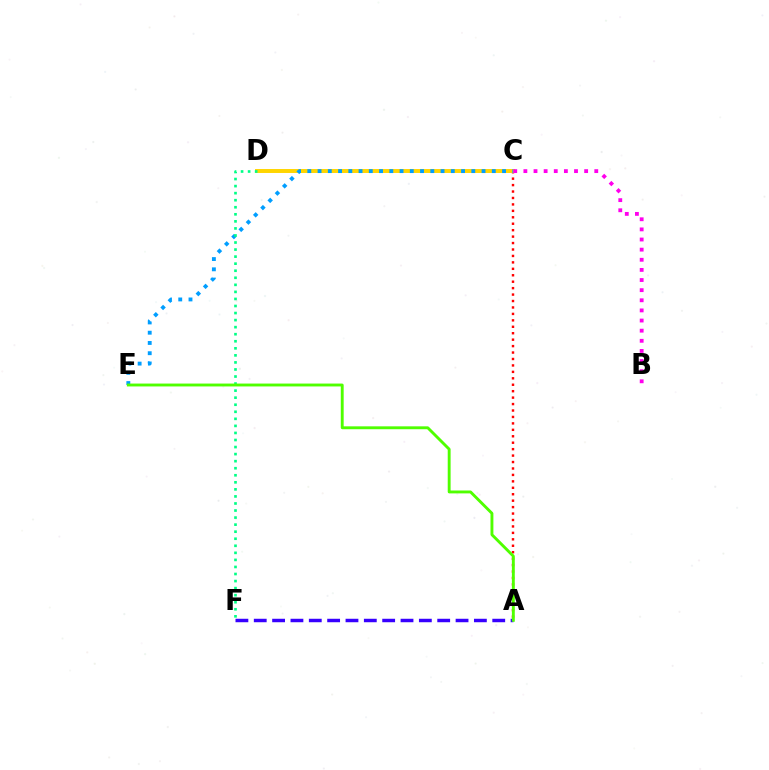{('A', 'F'): [{'color': '#3700ff', 'line_style': 'dashed', 'thickness': 2.49}], ('A', 'C'): [{'color': '#ff0000', 'line_style': 'dotted', 'thickness': 1.75}], ('C', 'D'): [{'color': '#ffd500', 'line_style': 'solid', 'thickness': 2.84}], ('C', 'E'): [{'color': '#009eff', 'line_style': 'dotted', 'thickness': 2.78}], ('D', 'F'): [{'color': '#00ff86', 'line_style': 'dotted', 'thickness': 1.92}], ('A', 'E'): [{'color': '#4fff00', 'line_style': 'solid', 'thickness': 2.08}], ('B', 'C'): [{'color': '#ff00ed', 'line_style': 'dotted', 'thickness': 2.75}]}